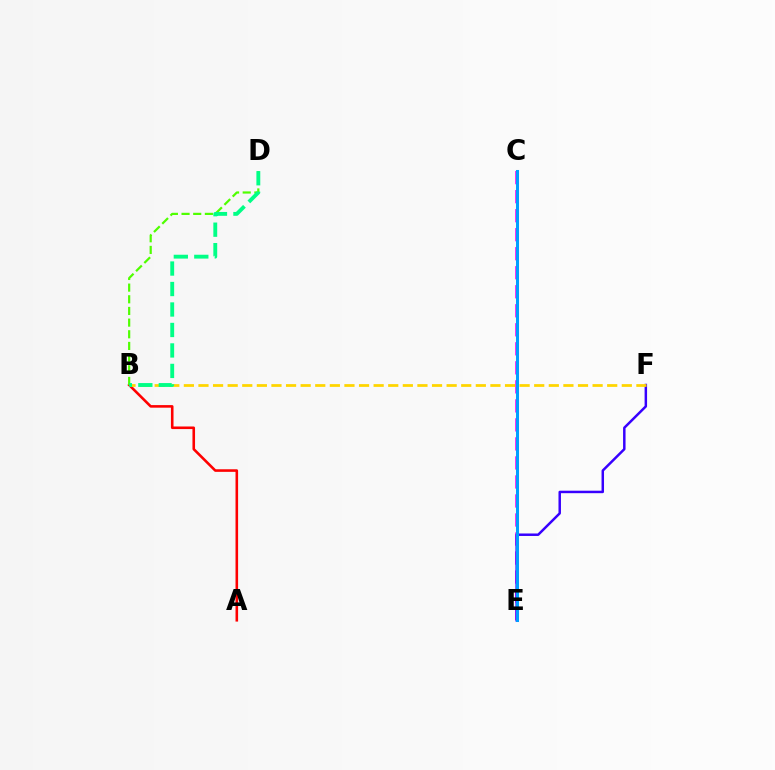{('C', 'E'): [{'color': '#ff00ed', 'line_style': 'dashed', 'thickness': 2.58}, {'color': '#009eff', 'line_style': 'solid', 'thickness': 2.19}], ('E', 'F'): [{'color': '#3700ff', 'line_style': 'solid', 'thickness': 1.79}], ('A', 'B'): [{'color': '#ff0000', 'line_style': 'solid', 'thickness': 1.86}], ('B', 'F'): [{'color': '#ffd500', 'line_style': 'dashed', 'thickness': 1.98}], ('B', 'D'): [{'color': '#4fff00', 'line_style': 'dashed', 'thickness': 1.58}, {'color': '#00ff86', 'line_style': 'dashed', 'thickness': 2.78}]}